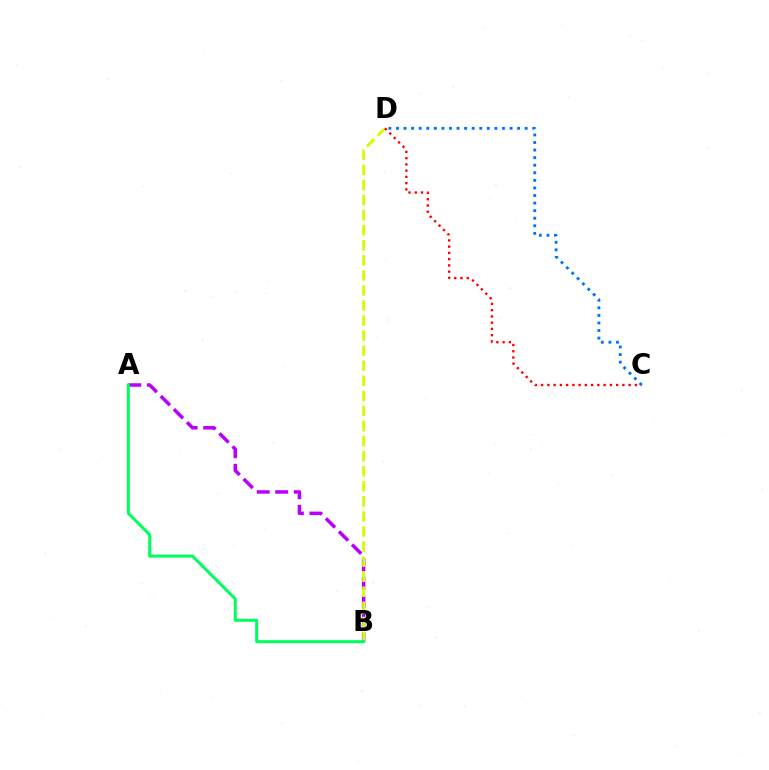{('A', 'B'): [{'color': '#b900ff', 'line_style': 'dashed', 'thickness': 2.52}, {'color': '#00ff5c', 'line_style': 'solid', 'thickness': 2.17}], ('B', 'D'): [{'color': '#d1ff00', 'line_style': 'dashed', 'thickness': 2.05}], ('C', 'D'): [{'color': '#ff0000', 'line_style': 'dotted', 'thickness': 1.7}, {'color': '#0074ff', 'line_style': 'dotted', 'thickness': 2.06}]}